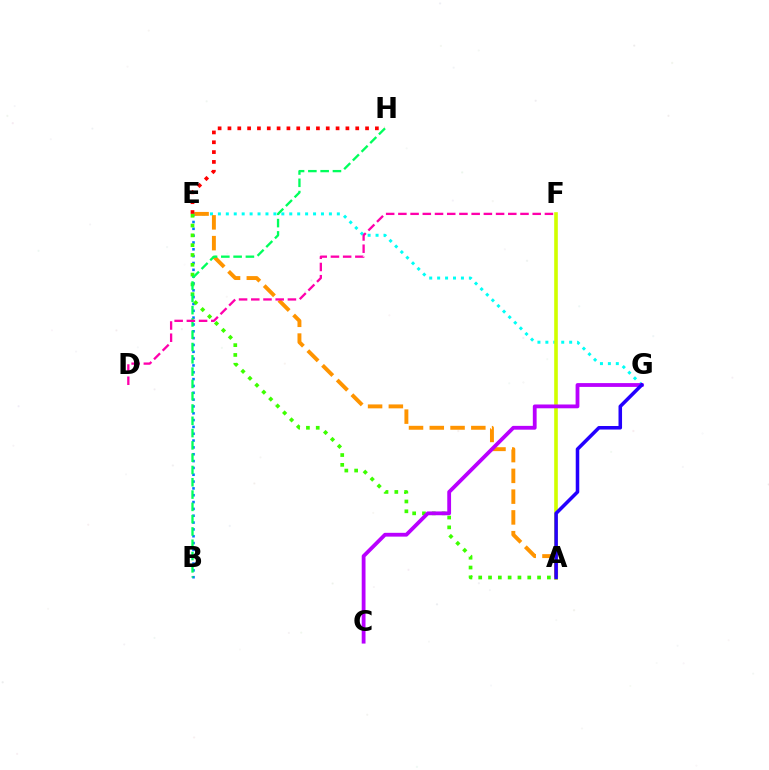{('E', 'G'): [{'color': '#00fff6', 'line_style': 'dotted', 'thickness': 2.15}], ('B', 'E'): [{'color': '#0074ff', 'line_style': 'dotted', 'thickness': 1.86}], ('A', 'F'): [{'color': '#d1ff00', 'line_style': 'solid', 'thickness': 2.61}], ('A', 'E'): [{'color': '#ff9400', 'line_style': 'dashed', 'thickness': 2.82}, {'color': '#3dff00', 'line_style': 'dotted', 'thickness': 2.66}], ('E', 'H'): [{'color': '#ff0000', 'line_style': 'dotted', 'thickness': 2.67}], ('C', 'G'): [{'color': '#b900ff', 'line_style': 'solid', 'thickness': 2.74}], ('A', 'G'): [{'color': '#2500ff', 'line_style': 'solid', 'thickness': 2.55}], ('B', 'H'): [{'color': '#00ff5c', 'line_style': 'dashed', 'thickness': 1.67}], ('D', 'F'): [{'color': '#ff00ac', 'line_style': 'dashed', 'thickness': 1.66}]}